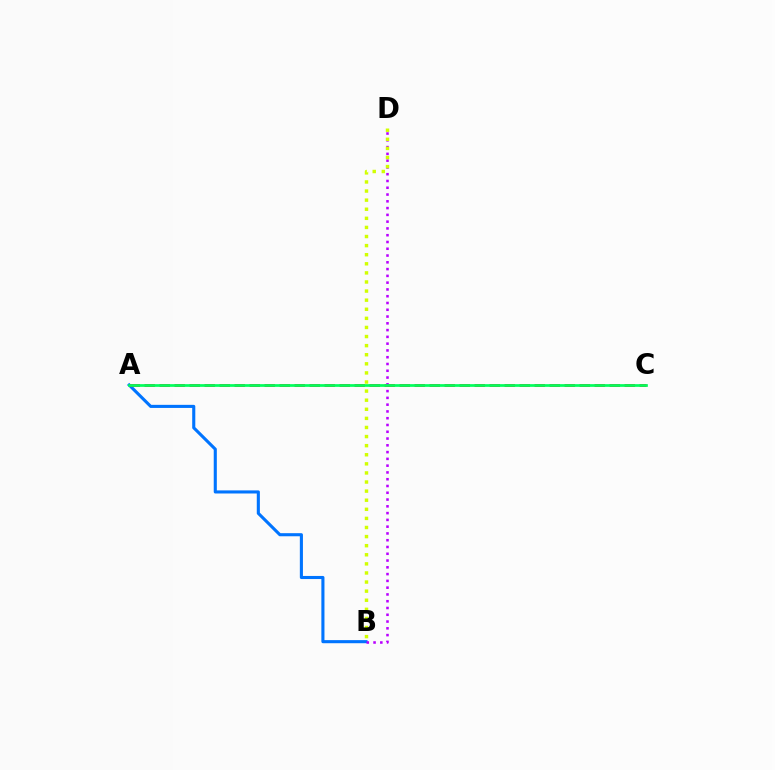{('A', 'B'): [{'color': '#0074ff', 'line_style': 'solid', 'thickness': 2.23}], ('A', 'C'): [{'color': '#ff0000', 'line_style': 'dashed', 'thickness': 2.04}, {'color': '#00ff5c', 'line_style': 'solid', 'thickness': 1.95}], ('B', 'D'): [{'color': '#b900ff', 'line_style': 'dotted', 'thickness': 1.84}, {'color': '#d1ff00', 'line_style': 'dotted', 'thickness': 2.47}]}